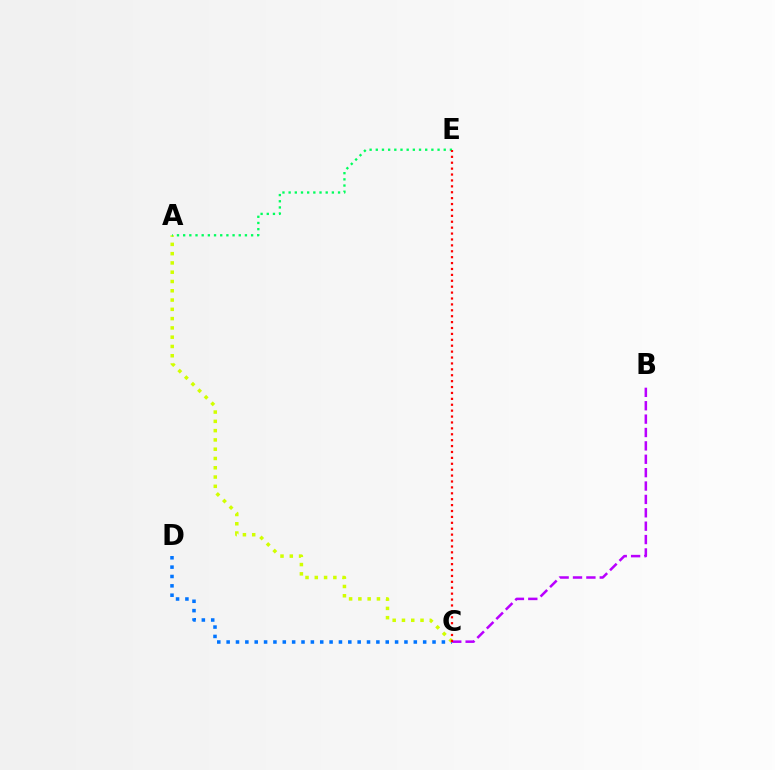{('C', 'D'): [{'color': '#0074ff', 'line_style': 'dotted', 'thickness': 2.54}], ('A', 'C'): [{'color': '#d1ff00', 'line_style': 'dotted', 'thickness': 2.52}], ('B', 'C'): [{'color': '#b900ff', 'line_style': 'dashed', 'thickness': 1.82}], ('A', 'E'): [{'color': '#00ff5c', 'line_style': 'dotted', 'thickness': 1.68}], ('C', 'E'): [{'color': '#ff0000', 'line_style': 'dotted', 'thickness': 1.6}]}